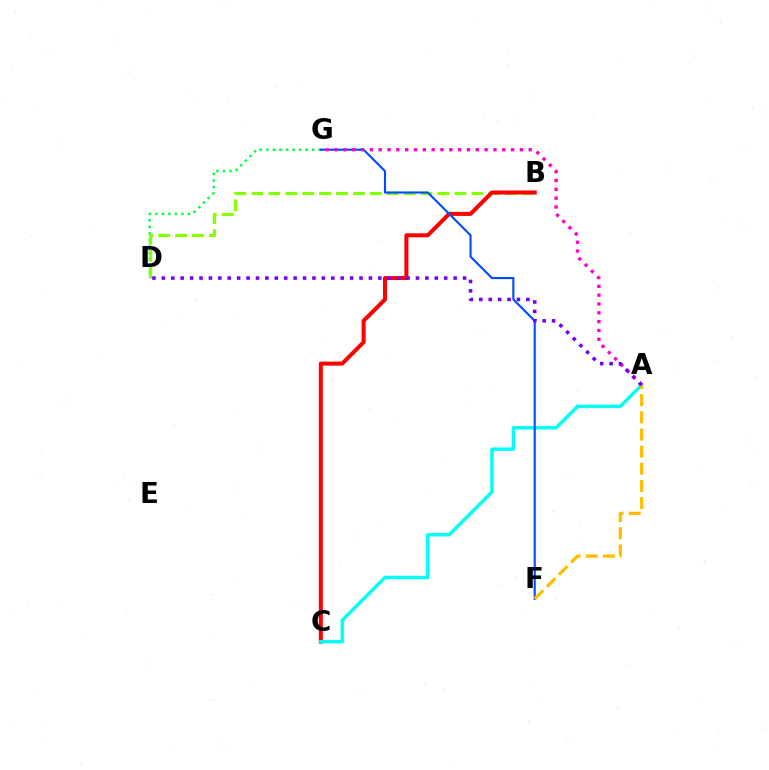{('D', 'G'): [{'color': '#00ff39', 'line_style': 'dotted', 'thickness': 1.77}], ('B', 'D'): [{'color': '#84ff00', 'line_style': 'dashed', 'thickness': 2.3}], ('B', 'C'): [{'color': '#ff0000', 'line_style': 'solid', 'thickness': 2.9}], ('A', 'C'): [{'color': '#00fff6', 'line_style': 'solid', 'thickness': 2.47}], ('F', 'G'): [{'color': '#004bff', 'line_style': 'solid', 'thickness': 1.52}], ('A', 'F'): [{'color': '#ffbd00', 'line_style': 'dashed', 'thickness': 2.33}], ('A', 'G'): [{'color': '#ff00cf', 'line_style': 'dotted', 'thickness': 2.4}], ('A', 'D'): [{'color': '#7200ff', 'line_style': 'dotted', 'thickness': 2.56}]}